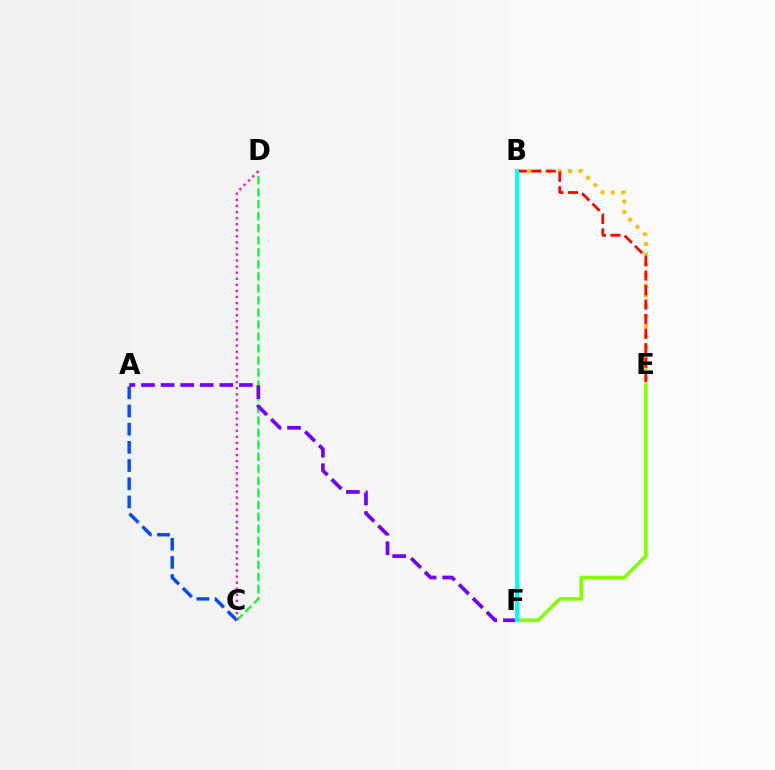{('A', 'C'): [{'color': '#004bff', 'line_style': 'dashed', 'thickness': 2.47}], ('B', 'E'): [{'color': '#ffbd00', 'line_style': 'dotted', 'thickness': 2.8}, {'color': '#ff0000', 'line_style': 'dashed', 'thickness': 1.97}], ('C', 'D'): [{'color': '#00ff39', 'line_style': 'dashed', 'thickness': 1.63}, {'color': '#ff00cf', 'line_style': 'dotted', 'thickness': 1.65}], ('A', 'F'): [{'color': '#7200ff', 'line_style': 'dashed', 'thickness': 2.66}], ('E', 'F'): [{'color': '#84ff00', 'line_style': 'solid', 'thickness': 2.59}], ('B', 'F'): [{'color': '#00fff6', 'line_style': 'solid', 'thickness': 2.98}]}